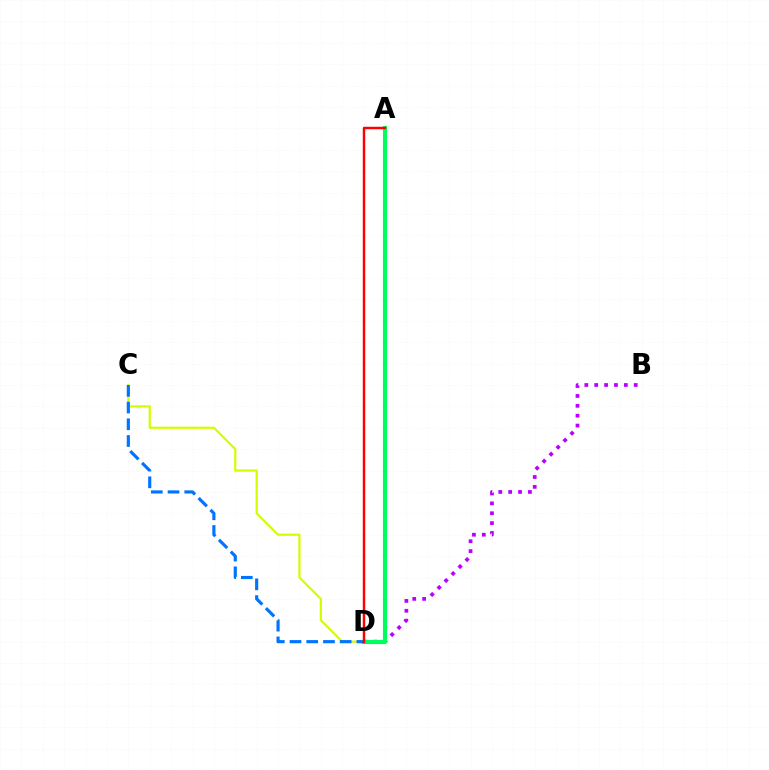{('B', 'D'): [{'color': '#b900ff', 'line_style': 'dotted', 'thickness': 2.68}], ('A', 'D'): [{'color': '#00ff5c', 'line_style': 'solid', 'thickness': 2.99}, {'color': '#ff0000', 'line_style': 'solid', 'thickness': 1.78}], ('C', 'D'): [{'color': '#d1ff00', 'line_style': 'solid', 'thickness': 1.6}, {'color': '#0074ff', 'line_style': 'dashed', 'thickness': 2.27}]}